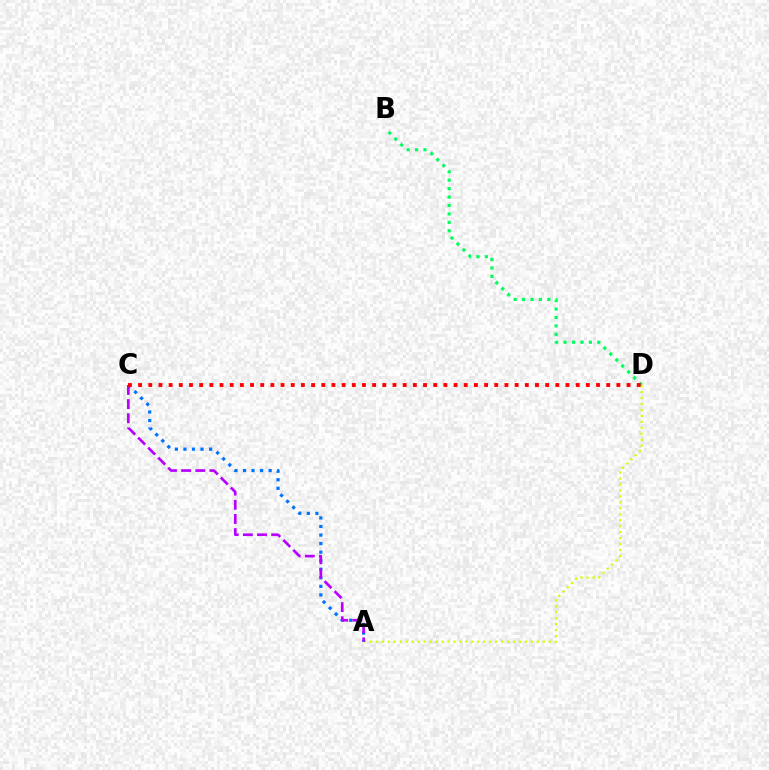{('A', 'D'): [{'color': '#d1ff00', 'line_style': 'dotted', 'thickness': 1.62}], ('A', 'C'): [{'color': '#0074ff', 'line_style': 'dotted', 'thickness': 2.32}, {'color': '#b900ff', 'line_style': 'dashed', 'thickness': 1.92}], ('B', 'D'): [{'color': '#00ff5c', 'line_style': 'dotted', 'thickness': 2.29}], ('C', 'D'): [{'color': '#ff0000', 'line_style': 'dotted', 'thickness': 2.76}]}